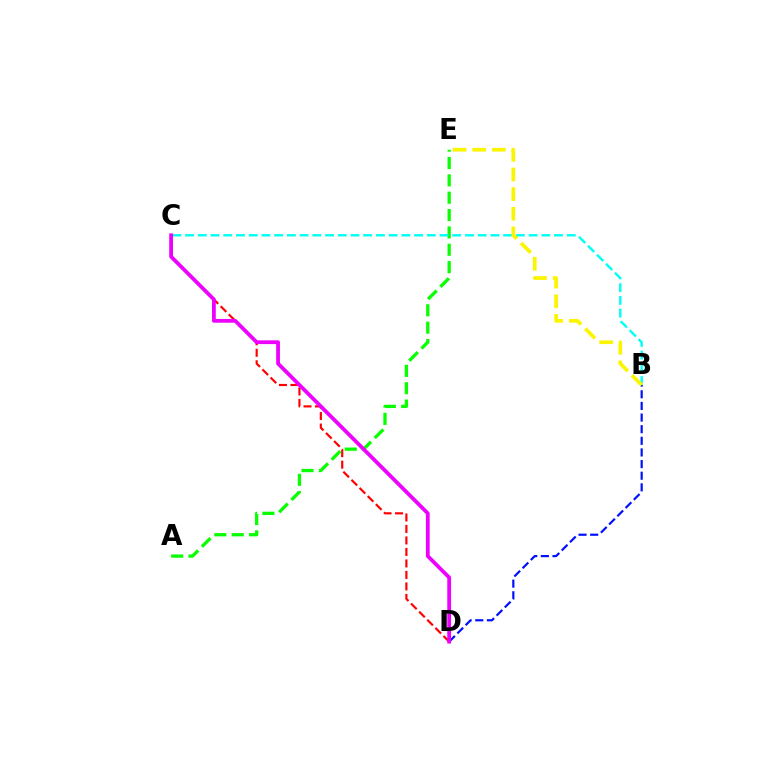{('C', 'D'): [{'color': '#ff0000', 'line_style': 'dashed', 'thickness': 1.56}, {'color': '#ee00ff', 'line_style': 'solid', 'thickness': 2.72}], ('B', 'D'): [{'color': '#0010ff', 'line_style': 'dashed', 'thickness': 1.58}], ('A', 'E'): [{'color': '#08ff00', 'line_style': 'dashed', 'thickness': 2.36}], ('B', 'C'): [{'color': '#00fff6', 'line_style': 'dashed', 'thickness': 1.73}], ('B', 'E'): [{'color': '#fcf500', 'line_style': 'dashed', 'thickness': 2.67}]}